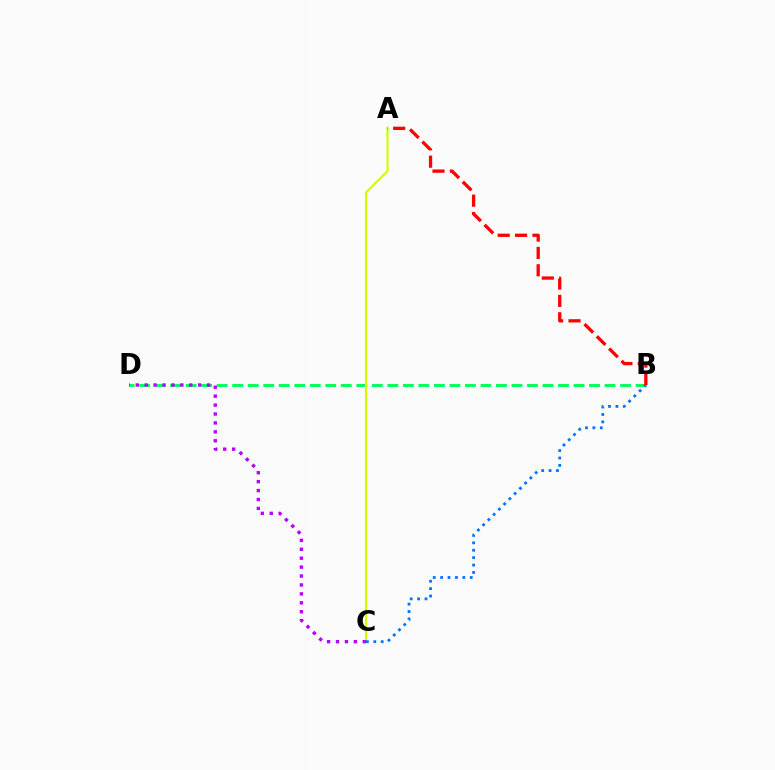{('B', 'D'): [{'color': '#00ff5c', 'line_style': 'dashed', 'thickness': 2.11}], ('A', 'C'): [{'color': '#d1ff00', 'line_style': 'solid', 'thickness': 1.55}], ('B', 'C'): [{'color': '#0074ff', 'line_style': 'dotted', 'thickness': 2.01}], ('A', 'B'): [{'color': '#ff0000', 'line_style': 'dashed', 'thickness': 2.36}], ('C', 'D'): [{'color': '#b900ff', 'line_style': 'dotted', 'thickness': 2.42}]}